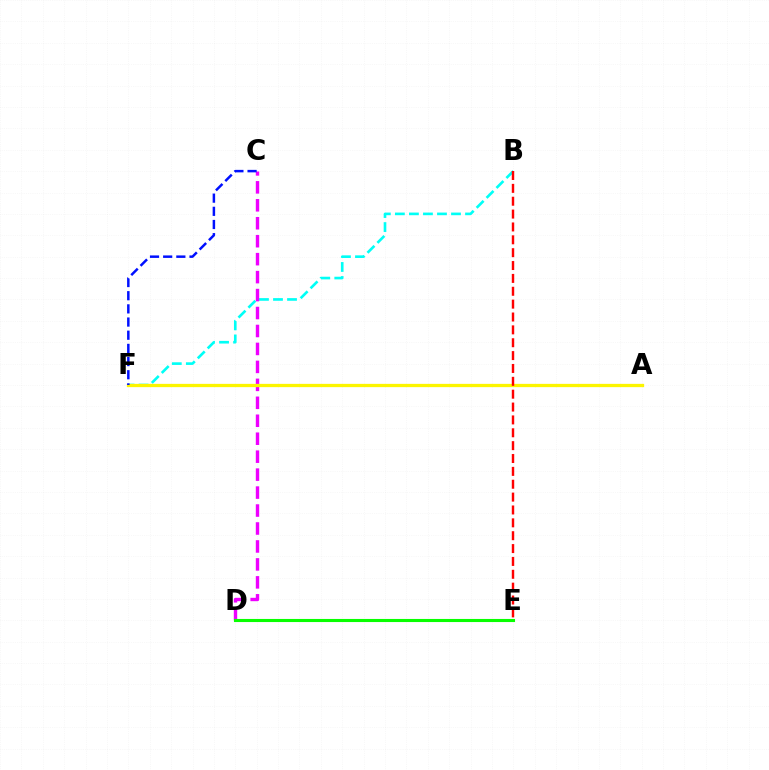{('B', 'F'): [{'color': '#00fff6', 'line_style': 'dashed', 'thickness': 1.91}], ('C', 'D'): [{'color': '#ee00ff', 'line_style': 'dashed', 'thickness': 2.44}], ('A', 'F'): [{'color': '#fcf500', 'line_style': 'solid', 'thickness': 2.36}], ('C', 'F'): [{'color': '#0010ff', 'line_style': 'dashed', 'thickness': 1.79}], ('D', 'E'): [{'color': '#08ff00', 'line_style': 'solid', 'thickness': 2.23}], ('B', 'E'): [{'color': '#ff0000', 'line_style': 'dashed', 'thickness': 1.75}]}